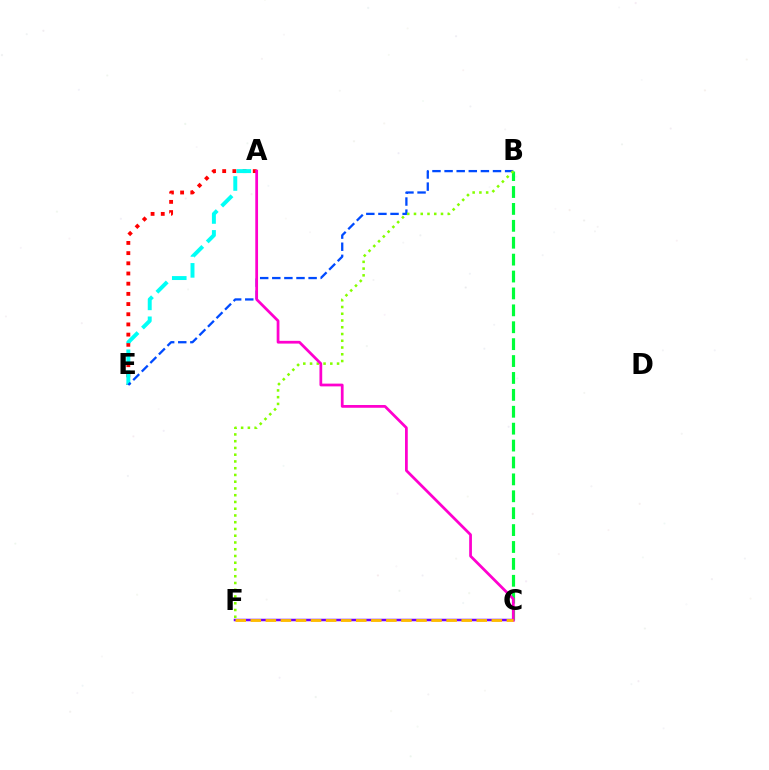{('A', 'E'): [{'color': '#ff0000', 'line_style': 'dotted', 'thickness': 2.77}, {'color': '#00fff6', 'line_style': 'dashed', 'thickness': 2.84}], ('C', 'F'): [{'color': '#7200ff', 'line_style': 'solid', 'thickness': 1.8}, {'color': '#ffbd00', 'line_style': 'dashed', 'thickness': 2.05}], ('B', 'C'): [{'color': '#00ff39', 'line_style': 'dashed', 'thickness': 2.3}], ('B', 'E'): [{'color': '#004bff', 'line_style': 'dashed', 'thickness': 1.64}], ('B', 'F'): [{'color': '#84ff00', 'line_style': 'dotted', 'thickness': 1.83}], ('A', 'C'): [{'color': '#ff00cf', 'line_style': 'solid', 'thickness': 1.98}]}